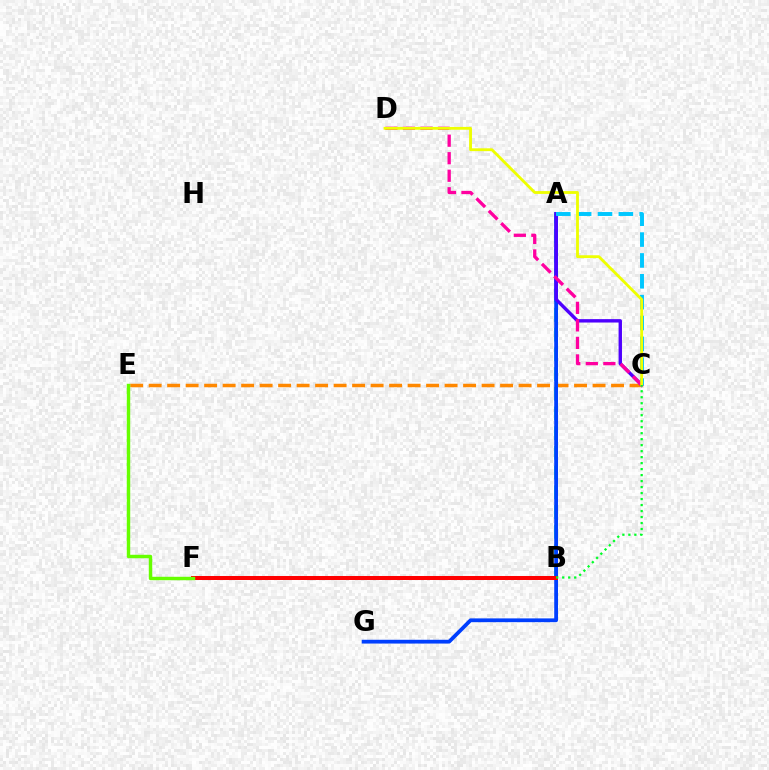{('C', 'E'): [{'color': '#ff8800', 'line_style': 'dashed', 'thickness': 2.51}], ('A', 'B'): [{'color': '#00ffaf', 'line_style': 'dashed', 'thickness': 2.68}], ('A', 'G'): [{'color': '#003fff', 'line_style': 'solid', 'thickness': 2.72}], ('A', 'C'): [{'color': '#4f00ff', 'line_style': 'solid', 'thickness': 2.44}, {'color': '#00c7ff', 'line_style': 'dashed', 'thickness': 2.83}], ('C', 'D'): [{'color': '#ff00a0', 'line_style': 'dashed', 'thickness': 2.38}, {'color': '#eeff00', 'line_style': 'solid', 'thickness': 2.04}], ('B', 'F'): [{'color': '#d600ff', 'line_style': 'dotted', 'thickness': 2.13}, {'color': '#ff0000', 'line_style': 'solid', 'thickness': 2.88}], ('E', 'F'): [{'color': '#66ff00', 'line_style': 'solid', 'thickness': 2.47}], ('B', 'C'): [{'color': '#00ff27', 'line_style': 'dotted', 'thickness': 1.63}]}